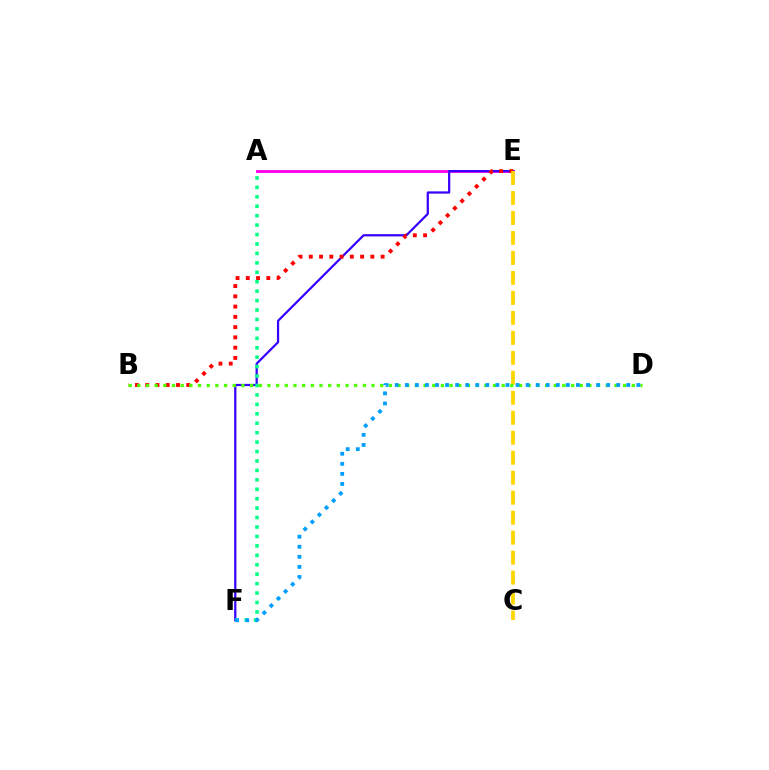{('A', 'E'): [{'color': '#ff00ed', 'line_style': 'solid', 'thickness': 2.07}], ('E', 'F'): [{'color': '#3700ff', 'line_style': 'solid', 'thickness': 1.61}], ('B', 'E'): [{'color': '#ff0000', 'line_style': 'dotted', 'thickness': 2.79}], ('C', 'E'): [{'color': '#ffd500', 'line_style': 'dashed', 'thickness': 2.71}], ('A', 'F'): [{'color': '#00ff86', 'line_style': 'dotted', 'thickness': 2.56}], ('B', 'D'): [{'color': '#4fff00', 'line_style': 'dotted', 'thickness': 2.36}], ('D', 'F'): [{'color': '#009eff', 'line_style': 'dotted', 'thickness': 2.74}]}